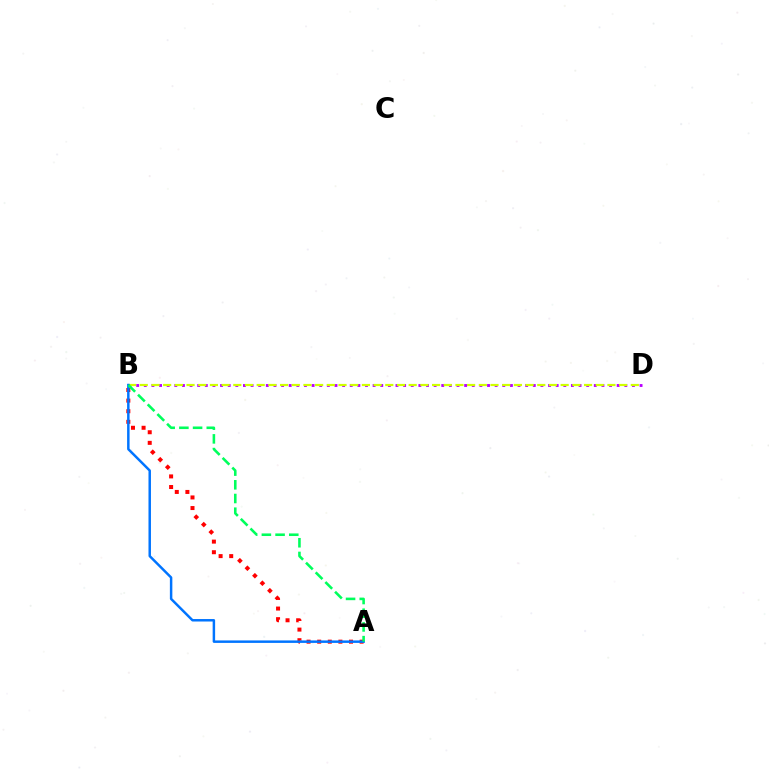{('B', 'D'): [{'color': '#b900ff', 'line_style': 'dotted', 'thickness': 2.07}, {'color': '#d1ff00', 'line_style': 'dashed', 'thickness': 1.59}], ('A', 'B'): [{'color': '#ff0000', 'line_style': 'dotted', 'thickness': 2.88}, {'color': '#0074ff', 'line_style': 'solid', 'thickness': 1.78}, {'color': '#00ff5c', 'line_style': 'dashed', 'thickness': 1.86}]}